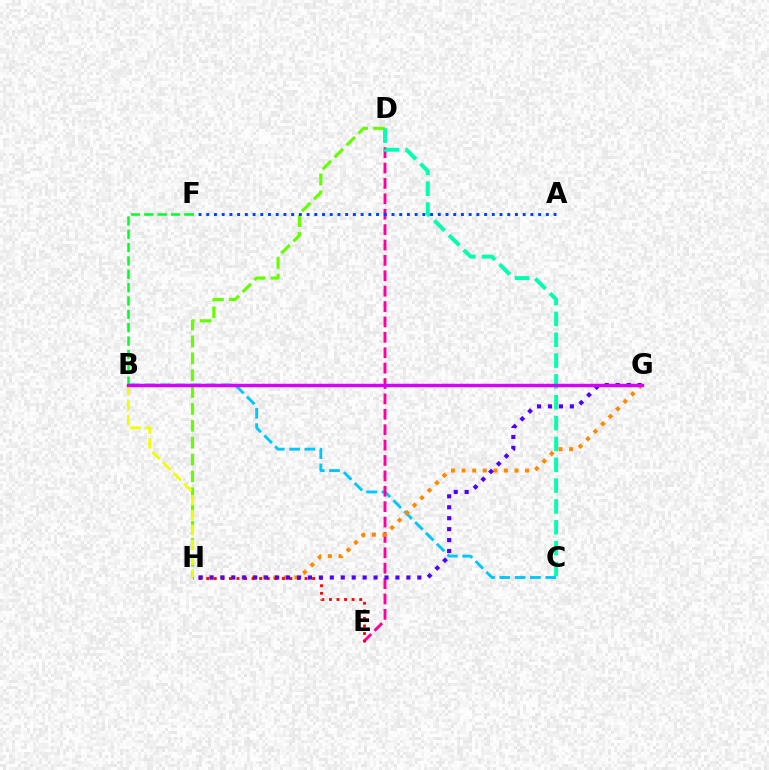{('B', 'F'): [{'color': '#00ff27', 'line_style': 'dashed', 'thickness': 1.81}], ('B', 'C'): [{'color': '#00c7ff', 'line_style': 'dashed', 'thickness': 2.08}], ('D', 'H'): [{'color': '#66ff00', 'line_style': 'dashed', 'thickness': 2.29}], ('D', 'E'): [{'color': '#ff00a0', 'line_style': 'dashed', 'thickness': 2.09}], ('G', 'H'): [{'color': '#ff8800', 'line_style': 'dotted', 'thickness': 2.87}, {'color': '#4f00ff', 'line_style': 'dotted', 'thickness': 2.97}], ('B', 'H'): [{'color': '#eeff00', 'line_style': 'dashed', 'thickness': 2.03}], ('C', 'D'): [{'color': '#00ffaf', 'line_style': 'dashed', 'thickness': 2.83}], ('E', 'H'): [{'color': '#ff0000', 'line_style': 'dotted', 'thickness': 2.06}], ('B', 'G'): [{'color': '#d600ff', 'line_style': 'solid', 'thickness': 2.45}], ('A', 'F'): [{'color': '#003fff', 'line_style': 'dotted', 'thickness': 2.1}]}